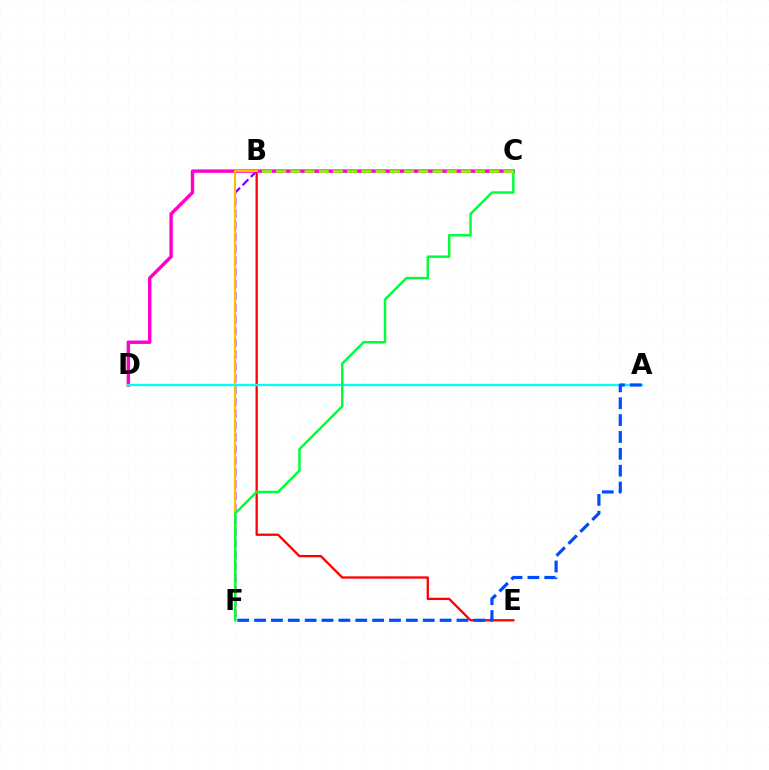{('B', 'E'): [{'color': '#ff0000', 'line_style': 'solid', 'thickness': 1.66}], ('B', 'F'): [{'color': '#7200ff', 'line_style': 'dashed', 'thickness': 1.6}, {'color': '#ffbd00', 'line_style': 'solid', 'thickness': 1.53}], ('C', 'D'): [{'color': '#ff00cf', 'line_style': 'solid', 'thickness': 2.47}], ('A', 'D'): [{'color': '#00fff6', 'line_style': 'solid', 'thickness': 1.66}], ('C', 'F'): [{'color': '#00ff39', 'line_style': 'solid', 'thickness': 1.76}], ('A', 'F'): [{'color': '#004bff', 'line_style': 'dashed', 'thickness': 2.29}], ('B', 'C'): [{'color': '#84ff00', 'line_style': 'dashed', 'thickness': 1.93}]}